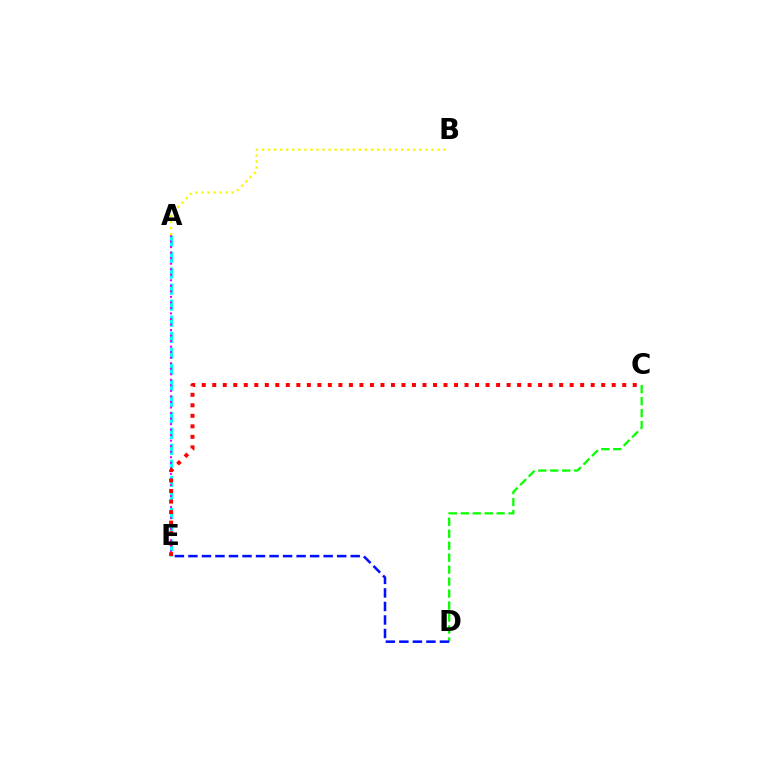{('A', 'E'): [{'color': '#00fff6', 'line_style': 'dashed', 'thickness': 2.18}, {'color': '#ee00ff', 'line_style': 'dotted', 'thickness': 1.5}], ('C', 'D'): [{'color': '#08ff00', 'line_style': 'dashed', 'thickness': 1.63}], ('A', 'B'): [{'color': '#fcf500', 'line_style': 'dotted', 'thickness': 1.64}], ('D', 'E'): [{'color': '#0010ff', 'line_style': 'dashed', 'thickness': 1.84}], ('C', 'E'): [{'color': '#ff0000', 'line_style': 'dotted', 'thickness': 2.86}]}